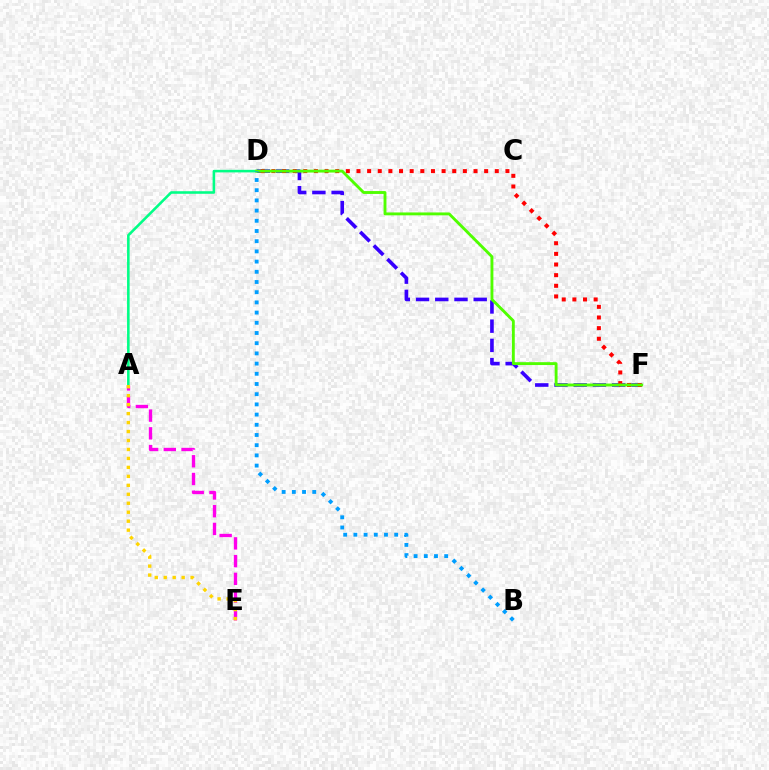{('D', 'F'): [{'color': '#3700ff', 'line_style': 'dashed', 'thickness': 2.61}, {'color': '#ff0000', 'line_style': 'dotted', 'thickness': 2.89}, {'color': '#4fff00', 'line_style': 'solid', 'thickness': 2.07}], ('A', 'D'): [{'color': '#00ff86', 'line_style': 'solid', 'thickness': 1.85}], ('A', 'E'): [{'color': '#ff00ed', 'line_style': 'dashed', 'thickness': 2.41}, {'color': '#ffd500', 'line_style': 'dotted', 'thickness': 2.44}], ('B', 'D'): [{'color': '#009eff', 'line_style': 'dotted', 'thickness': 2.77}]}